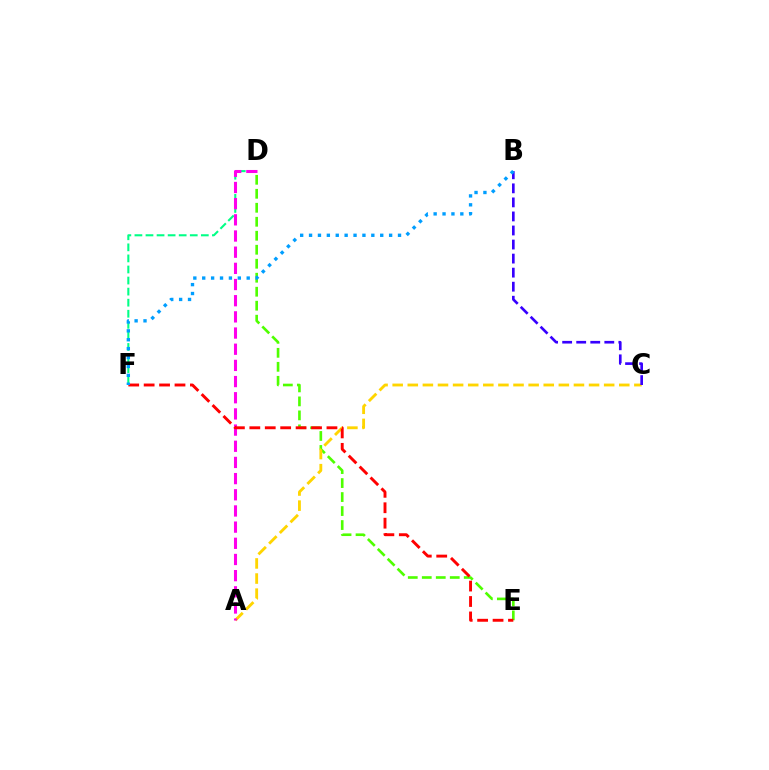{('D', 'F'): [{'color': '#00ff86', 'line_style': 'dashed', 'thickness': 1.5}], ('D', 'E'): [{'color': '#4fff00', 'line_style': 'dashed', 'thickness': 1.9}], ('A', 'C'): [{'color': '#ffd500', 'line_style': 'dashed', 'thickness': 2.05}], ('A', 'D'): [{'color': '#ff00ed', 'line_style': 'dashed', 'thickness': 2.2}], ('B', 'C'): [{'color': '#3700ff', 'line_style': 'dashed', 'thickness': 1.91}], ('E', 'F'): [{'color': '#ff0000', 'line_style': 'dashed', 'thickness': 2.1}], ('B', 'F'): [{'color': '#009eff', 'line_style': 'dotted', 'thickness': 2.42}]}